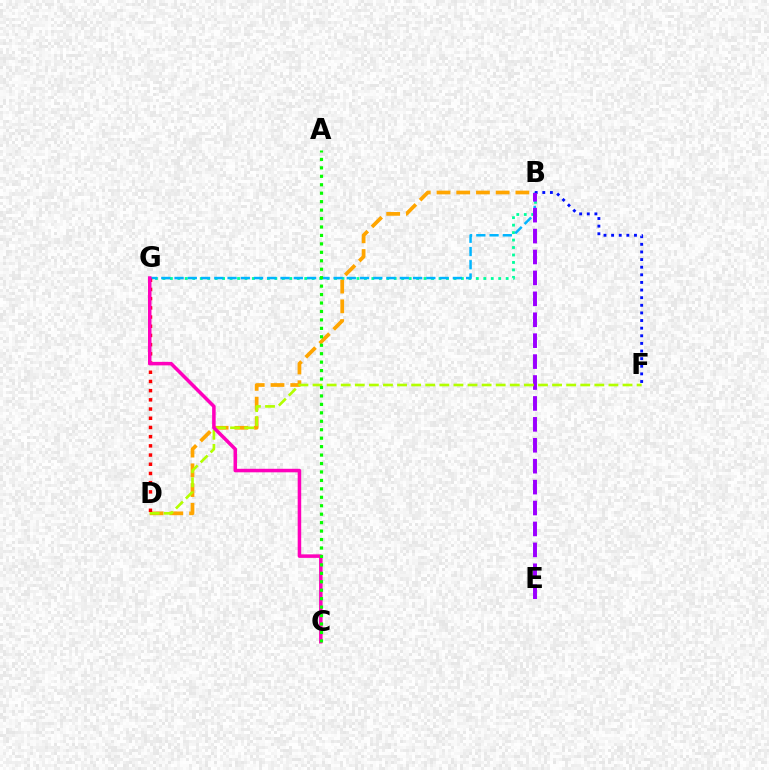{('B', 'G'): [{'color': '#00ff9d', 'line_style': 'dotted', 'thickness': 2.03}, {'color': '#00b5ff', 'line_style': 'dashed', 'thickness': 1.8}], ('B', 'F'): [{'color': '#0010ff', 'line_style': 'dotted', 'thickness': 2.07}], ('B', 'E'): [{'color': '#9b00ff', 'line_style': 'dashed', 'thickness': 2.84}], ('B', 'D'): [{'color': '#ffa500', 'line_style': 'dashed', 'thickness': 2.68}], ('D', 'F'): [{'color': '#b3ff00', 'line_style': 'dashed', 'thickness': 1.91}], ('D', 'G'): [{'color': '#ff0000', 'line_style': 'dotted', 'thickness': 2.5}], ('C', 'G'): [{'color': '#ff00bd', 'line_style': 'solid', 'thickness': 2.54}], ('A', 'C'): [{'color': '#08ff00', 'line_style': 'dotted', 'thickness': 2.3}]}